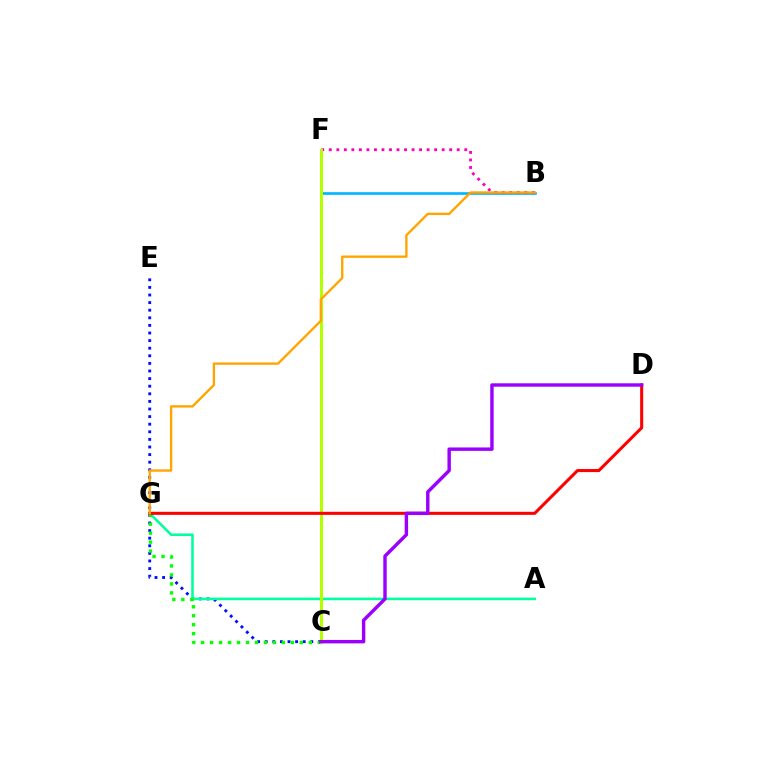{('B', 'F'): [{'color': '#00b5ff', 'line_style': 'solid', 'thickness': 1.91}, {'color': '#ff00bd', 'line_style': 'dotted', 'thickness': 2.04}], ('C', 'E'): [{'color': '#0010ff', 'line_style': 'dotted', 'thickness': 2.06}], ('A', 'G'): [{'color': '#00ff9d', 'line_style': 'solid', 'thickness': 1.84}], ('C', 'G'): [{'color': '#08ff00', 'line_style': 'dotted', 'thickness': 2.44}], ('C', 'F'): [{'color': '#b3ff00', 'line_style': 'solid', 'thickness': 2.19}], ('D', 'G'): [{'color': '#ff0000', 'line_style': 'solid', 'thickness': 2.2}], ('B', 'G'): [{'color': '#ffa500', 'line_style': 'solid', 'thickness': 1.7}], ('C', 'D'): [{'color': '#9b00ff', 'line_style': 'solid', 'thickness': 2.47}]}